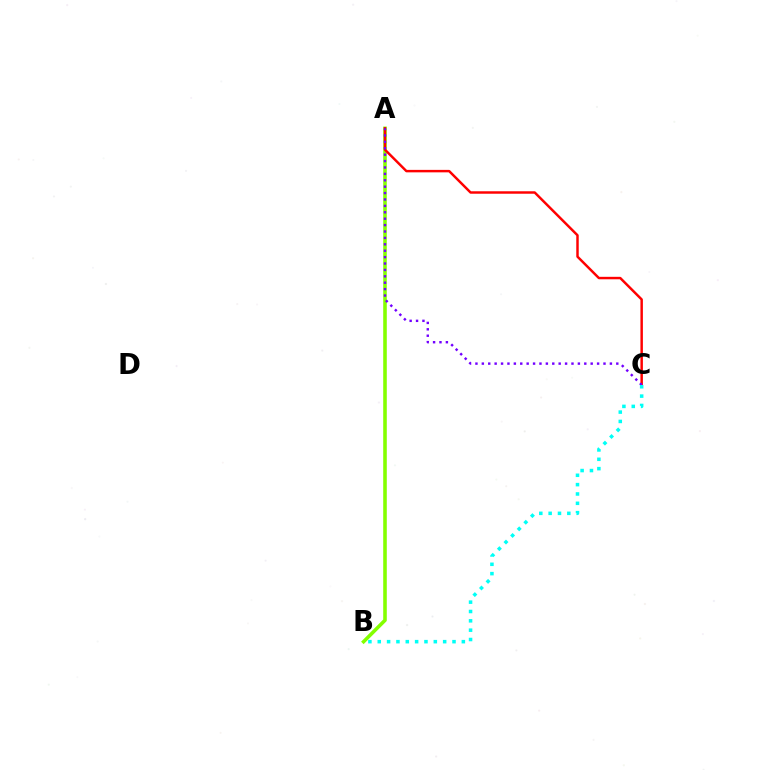{('A', 'B'): [{'color': '#84ff00', 'line_style': 'solid', 'thickness': 2.57}], ('A', 'C'): [{'color': '#ff0000', 'line_style': 'solid', 'thickness': 1.77}, {'color': '#7200ff', 'line_style': 'dotted', 'thickness': 1.74}], ('B', 'C'): [{'color': '#00fff6', 'line_style': 'dotted', 'thickness': 2.54}]}